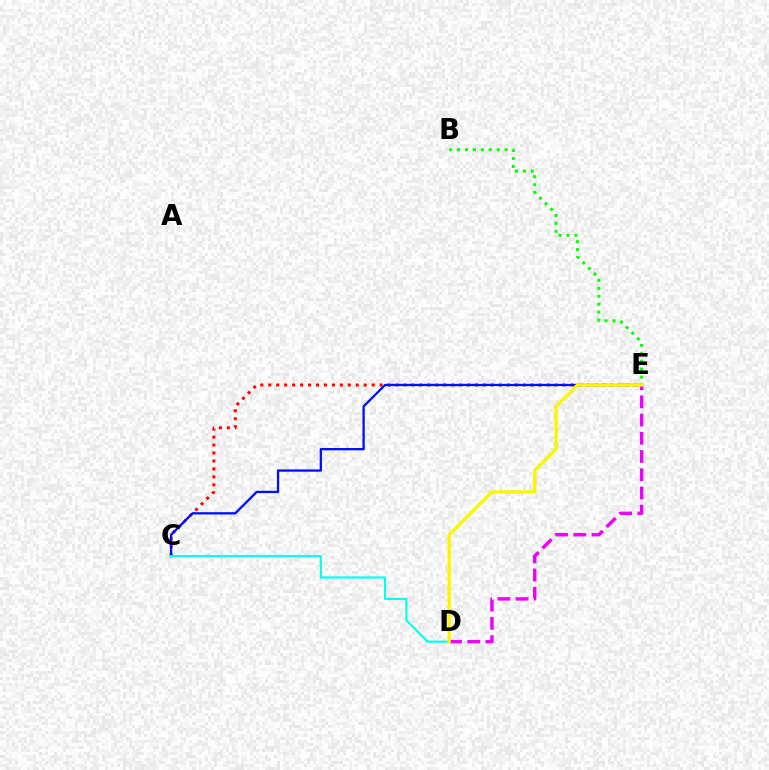{('B', 'E'): [{'color': '#08ff00', 'line_style': 'dotted', 'thickness': 2.16}], ('C', 'E'): [{'color': '#ff0000', 'line_style': 'dotted', 'thickness': 2.16}, {'color': '#0010ff', 'line_style': 'solid', 'thickness': 1.66}], ('D', 'E'): [{'color': '#ee00ff', 'line_style': 'dashed', 'thickness': 2.48}, {'color': '#fcf500', 'line_style': 'solid', 'thickness': 2.39}], ('C', 'D'): [{'color': '#00fff6', 'line_style': 'solid', 'thickness': 1.54}]}